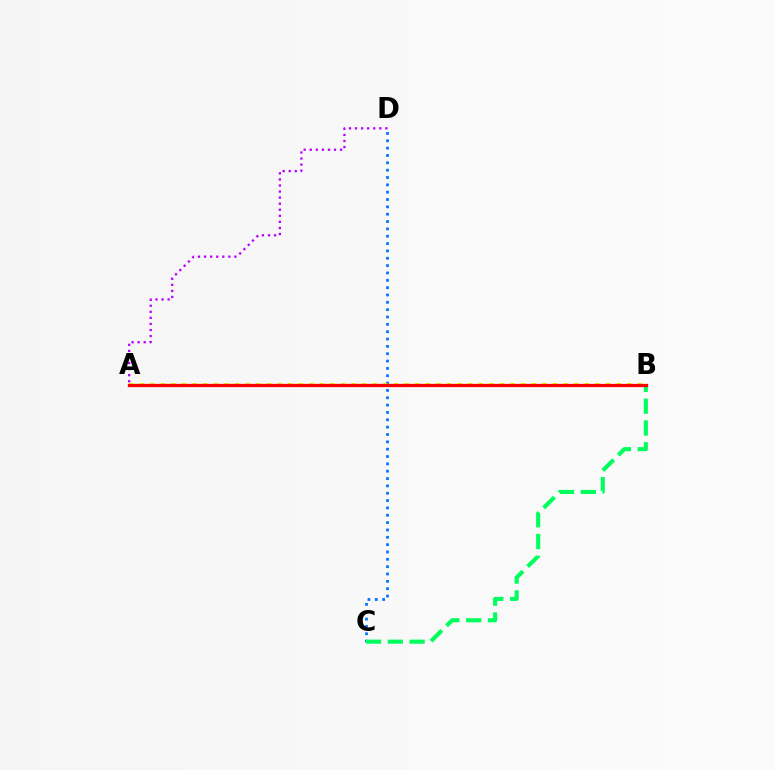{('C', 'D'): [{'color': '#0074ff', 'line_style': 'dotted', 'thickness': 2.0}], ('B', 'C'): [{'color': '#00ff5c', 'line_style': 'dashed', 'thickness': 2.96}], ('A', 'D'): [{'color': '#b900ff', 'line_style': 'dotted', 'thickness': 1.65}], ('A', 'B'): [{'color': '#d1ff00', 'line_style': 'dotted', 'thickness': 2.88}, {'color': '#ff0000', 'line_style': 'solid', 'thickness': 2.35}]}